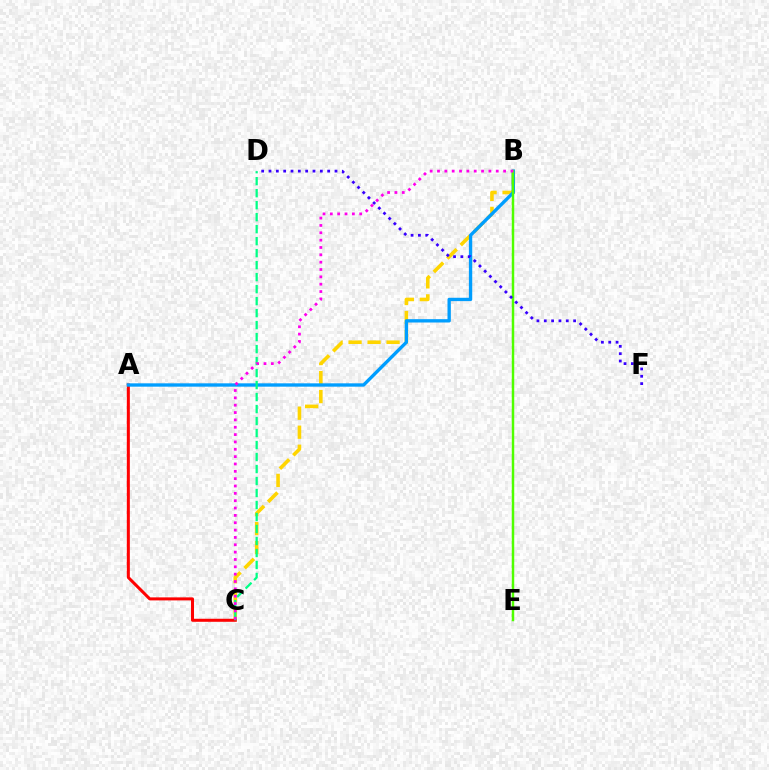{('B', 'C'): [{'color': '#ffd500', 'line_style': 'dashed', 'thickness': 2.58}, {'color': '#ff00ed', 'line_style': 'dotted', 'thickness': 2.0}], ('A', 'C'): [{'color': '#ff0000', 'line_style': 'solid', 'thickness': 2.18}], ('A', 'B'): [{'color': '#009eff', 'line_style': 'solid', 'thickness': 2.41}], ('B', 'E'): [{'color': '#4fff00', 'line_style': 'solid', 'thickness': 1.78}], ('C', 'D'): [{'color': '#00ff86', 'line_style': 'dashed', 'thickness': 1.63}], ('D', 'F'): [{'color': '#3700ff', 'line_style': 'dotted', 'thickness': 1.99}]}